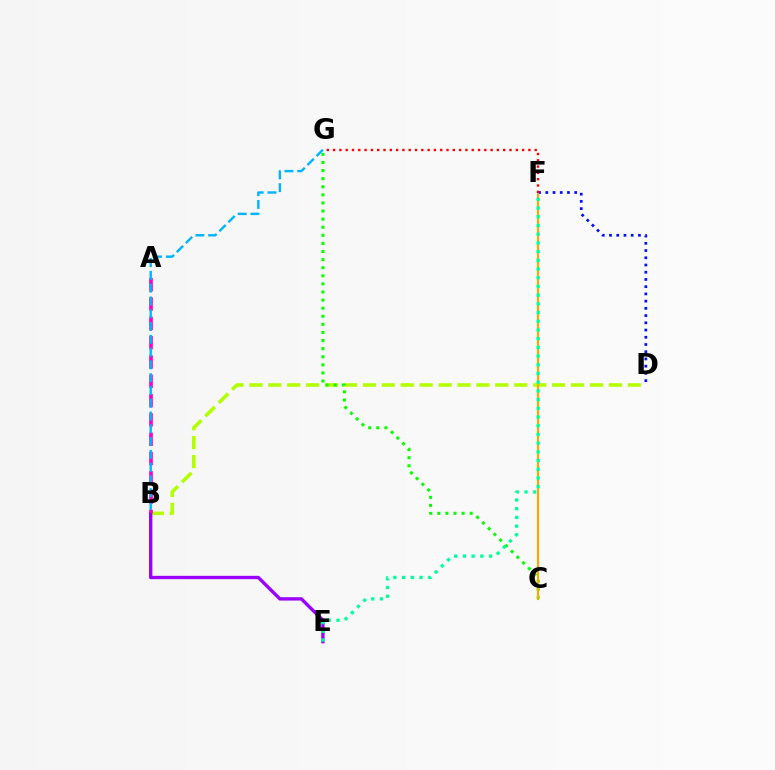{('B', 'D'): [{'color': '#b3ff00', 'line_style': 'dashed', 'thickness': 2.57}], ('C', 'G'): [{'color': '#08ff00', 'line_style': 'dotted', 'thickness': 2.2}], ('D', 'F'): [{'color': '#0010ff', 'line_style': 'dotted', 'thickness': 1.96}], ('B', 'E'): [{'color': '#9b00ff', 'line_style': 'solid', 'thickness': 2.41}], ('C', 'F'): [{'color': '#ffa500', 'line_style': 'solid', 'thickness': 1.53}], ('E', 'F'): [{'color': '#00ff9d', 'line_style': 'dotted', 'thickness': 2.37}], ('A', 'B'): [{'color': '#ff00bd', 'line_style': 'dashed', 'thickness': 2.62}], ('B', 'G'): [{'color': '#00b5ff', 'line_style': 'dashed', 'thickness': 1.74}], ('F', 'G'): [{'color': '#ff0000', 'line_style': 'dotted', 'thickness': 1.71}]}